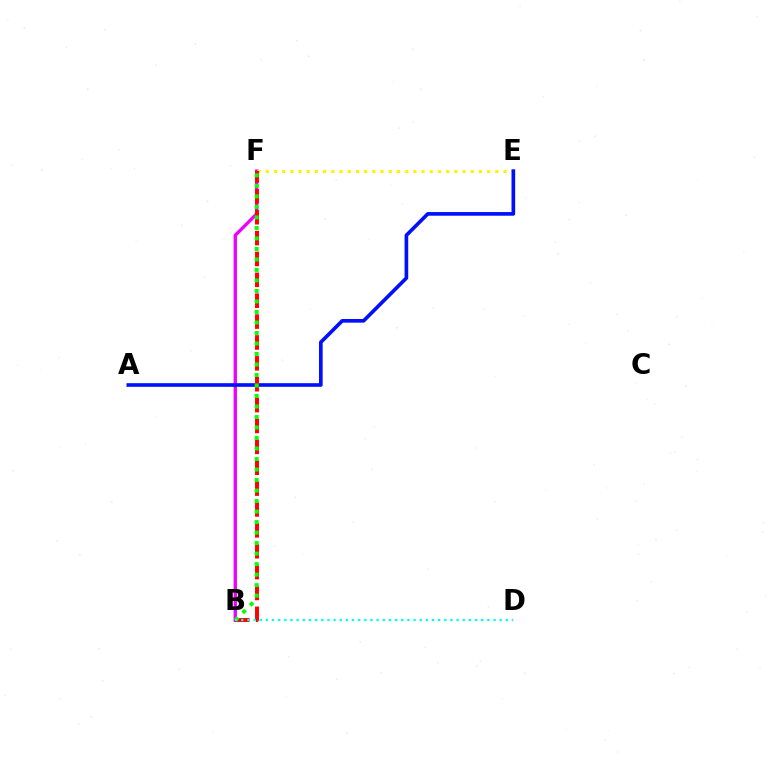{('B', 'F'): [{'color': '#ee00ff', 'line_style': 'solid', 'thickness': 2.42}, {'color': '#ff0000', 'line_style': 'dashed', 'thickness': 2.84}, {'color': '#08ff00', 'line_style': 'dotted', 'thickness': 2.85}], ('E', 'F'): [{'color': '#fcf500', 'line_style': 'dotted', 'thickness': 2.23}], ('A', 'E'): [{'color': '#0010ff', 'line_style': 'solid', 'thickness': 2.63}], ('B', 'D'): [{'color': '#00fff6', 'line_style': 'dotted', 'thickness': 1.67}]}